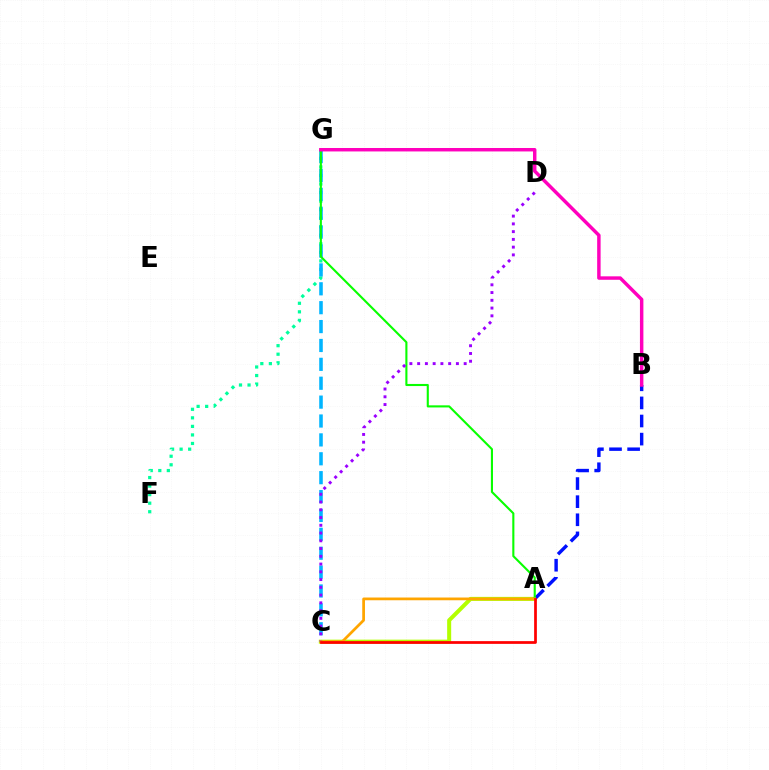{('F', 'G'): [{'color': '#00ff9d', 'line_style': 'dotted', 'thickness': 2.32}], ('A', 'C'): [{'color': '#b3ff00', 'line_style': 'solid', 'thickness': 2.9}, {'color': '#ffa500', 'line_style': 'solid', 'thickness': 1.97}, {'color': '#ff0000', 'line_style': 'solid', 'thickness': 1.97}], ('C', 'G'): [{'color': '#00b5ff', 'line_style': 'dashed', 'thickness': 2.57}], ('A', 'B'): [{'color': '#0010ff', 'line_style': 'dashed', 'thickness': 2.46}], ('A', 'G'): [{'color': '#08ff00', 'line_style': 'solid', 'thickness': 1.52}], ('C', 'D'): [{'color': '#9b00ff', 'line_style': 'dotted', 'thickness': 2.11}], ('B', 'G'): [{'color': '#ff00bd', 'line_style': 'solid', 'thickness': 2.48}]}